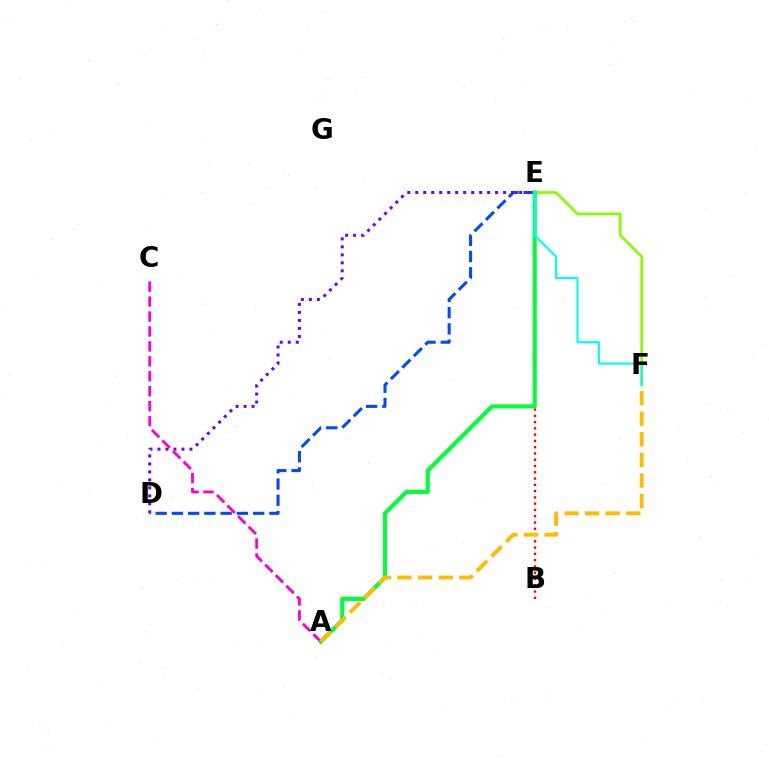{('B', 'E'): [{'color': '#ff0000', 'line_style': 'dotted', 'thickness': 1.71}], ('D', 'E'): [{'color': '#004bff', 'line_style': 'dashed', 'thickness': 2.21}, {'color': '#7200ff', 'line_style': 'dotted', 'thickness': 2.17}], ('A', 'C'): [{'color': '#ff00cf', 'line_style': 'dashed', 'thickness': 2.03}], ('E', 'F'): [{'color': '#84ff00', 'line_style': 'solid', 'thickness': 1.94}, {'color': '#00fff6', 'line_style': 'solid', 'thickness': 1.53}], ('A', 'E'): [{'color': '#00ff39', 'line_style': 'solid', 'thickness': 2.94}], ('A', 'F'): [{'color': '#ffbd00', 'line_style': 'dashed', 'thickness': 2.8}]}